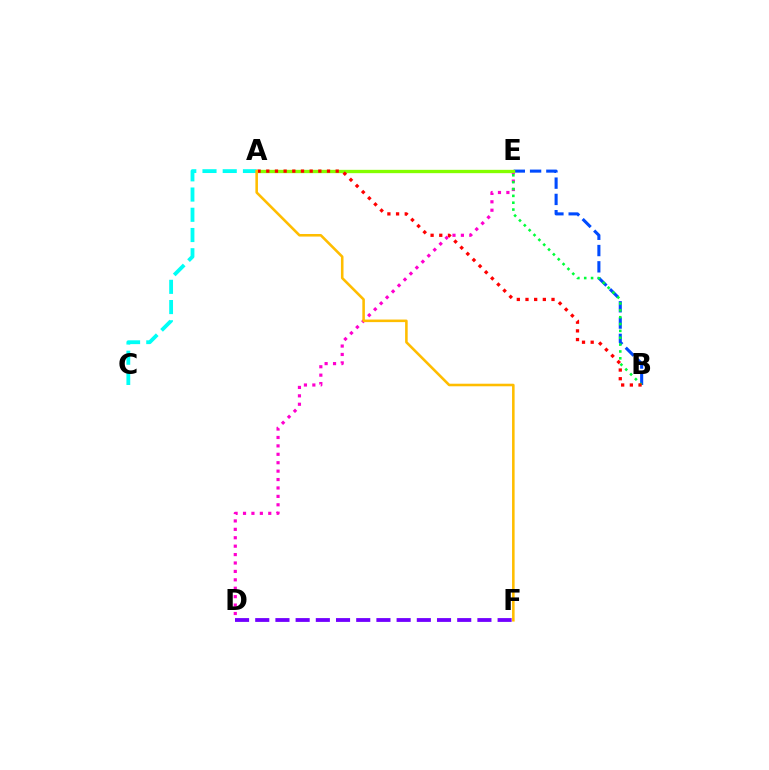{('B', 'E'): [{'color': '#004bff', 'line_style': 'dashed', 'thickness': 2.21}, {'color': '#00ff39', 'line_style': 'dotted', 'thickness': 1.86}], ('D', 'E'): [{'color': '#ff00cf', 'line_style': 'dotted', 'thickness': 2.29}], ('A', 'E'): [{'color': '#84ff00', 'line_style': 'solid', 'thickness': 2.4}], ('D', 'F'): [{'color': '#7200ff', 'line_style': 'dashed', 'thickness': 2.74}], ('A', 'C'): [{'color': '#00fff6', 'line_style': 'dashed', 'thickness': 2.75}], ('A', 'B'): [{'color': '#ff0000', 'line_style': 'dotted', 'thickness': 2.36}], ('A', 'F'): [{'color': '#ffbd00', 'line_style': 'solid', 'thickness': 1.85}]}